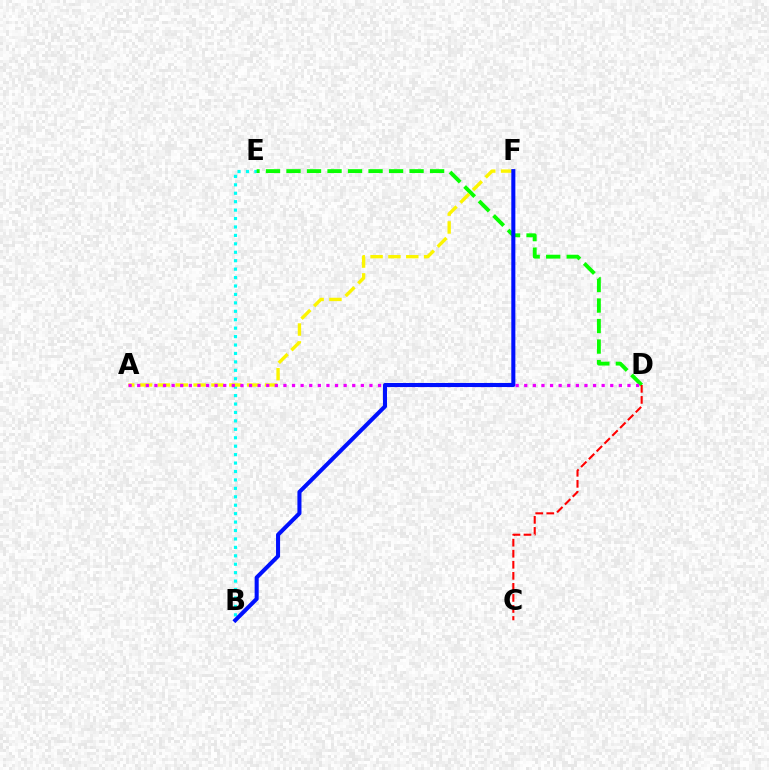{('B', 'E'): [{'color': '#00fff6', 'line_style': 'dotted', 'thickness': 2.29}], ('D', 'E'): [{'color': '#08ff00', 'line_style': 'dashed', 'thickness': 2.79}], ('A', 'F'): [{'color': '#fcf500', 'line_style': 'dashed', 'thickness': 2.42}], ('C', 'D'): [{'color': '#ff0000', 'line_style': 'dashed', 'thickness': 1.5}], ('A', 'D'): [{'color': '#ee00ff', 'line_style': 'dotted', 'thickness': 2.34}], ('B', 'F'): [{'color': '#0010ff', 'line_style': 'solid', 'thickness': 2.92}]}